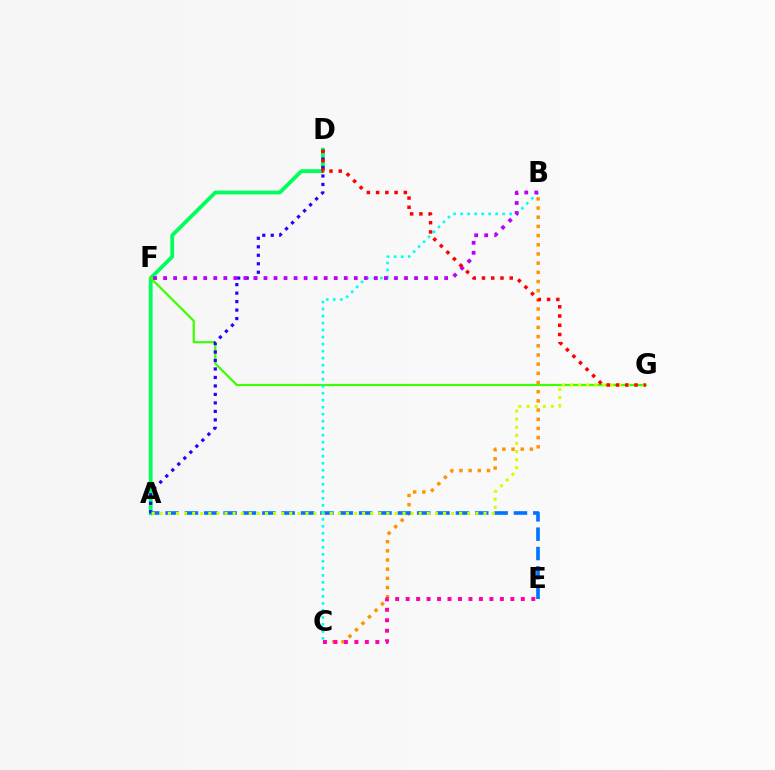{('A', 'D'): [{'color': '#00ff5c', 'line_style': 'solid', 'thickness': 2.74}, {'color': '#2500ff', 'line_style': 'dotted', 'thickness': 2.3}], ('F', 'G'): [{'color': '#3dff00', 'line_style': 'solid', 'thickness': 1.59}], ('B', 'C'): [{'color': '#ff9400', 'line_style': 'dotted', 'thickness': 2.5}, {'color': '#00fff6', 'line_style': 'dotted', 'thickness': 1.9}], ('A', 'E'): [{'color': '#0074ff', 'line_style': 'dashed', 'thickness': 2.63}], ('A', 'G'): [{'color': '#d1ff00', 'line_style': 'dotted', 'thickness': 2.2}], ('C', 'E'): [{'color': '#ff00ac', 'line_style': 'dotted', 'thickness': 2.85}], ('B', 'F'): [{'color': '#b900ff', 'line_style': 'dotted', 'thickness': 2.73}], ('D', 'G'): [{'color': '#ff0000', 'line_style': 'dotted', 'thickness': 2.51}]}